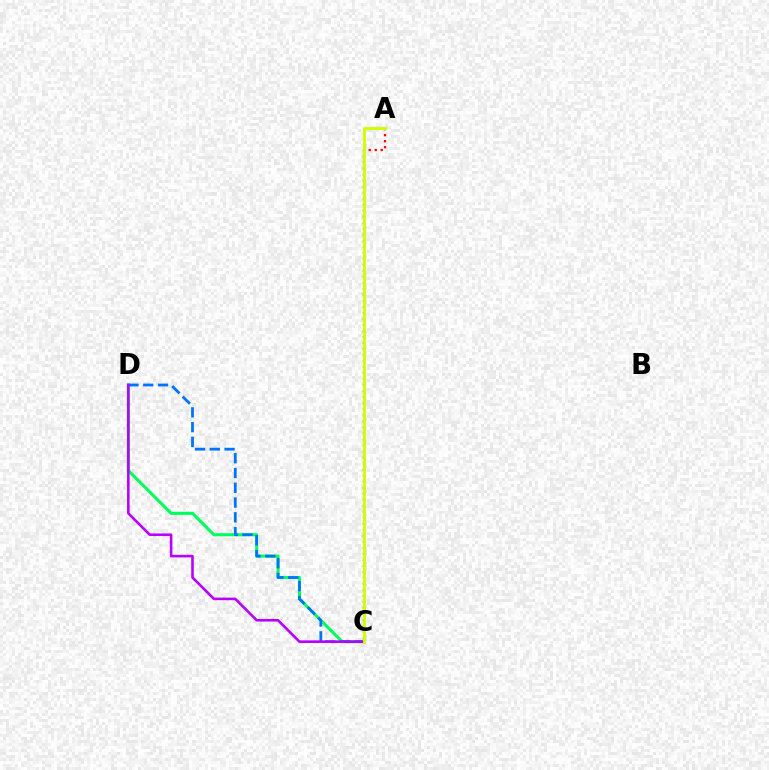{('C', 'D'): [{'color': '#00ff5c', 'line_style': 'solid', 'thickness': 2.22}, {'color': '#0074ff', 'line_style': 'dashed', 'thickness': 2.01}, {'color': '#b900ff', 'line_style': 'solid', 'thickness': 1.87}], ('A', 'C'): [{'color': '#ff0000', 'line_style': 'dotted', 'thickness': 1.64}, {'color': '#d1ff00', 'line_style': 'solid', 'thickness': 2.08}]}